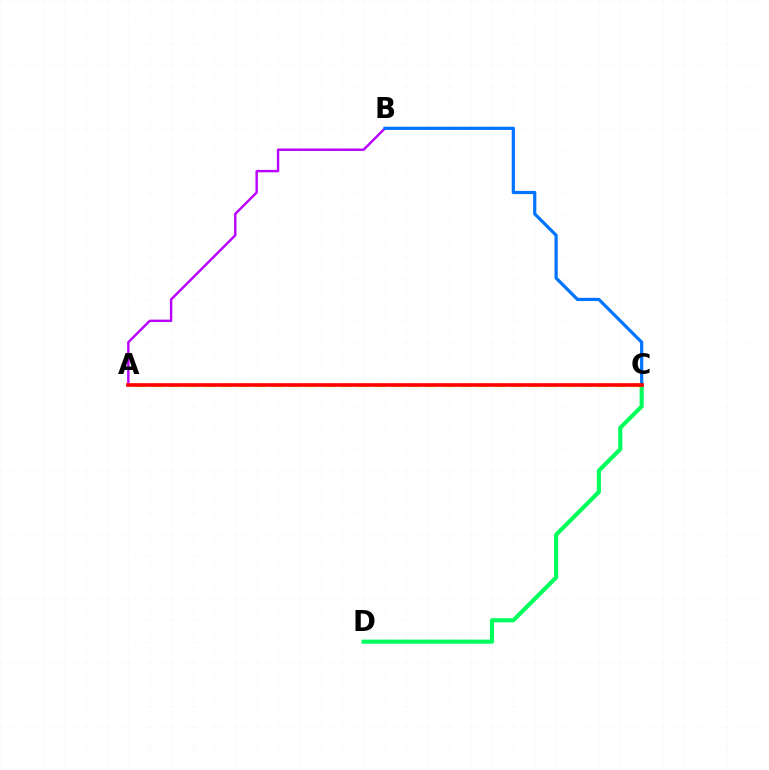{('C', 'D'): [{'color': '#00ff5c', 'line_style': 'solid', 'thickness': 2.97}], ('A', 'C'): [{'color': '#d1ff00', 'line_style': 'dashed', 'thickness': 2.32}, {'color': '#ff0000', 'line_style': 'solid', 'thickness': 2.62}], ('A', 'B'): [{'color': '#b900ff', 'line_style': 'solid', 'thickness': 1.74}], ('B', 'C'): [{'color': '#0074ff', 'line_style': 'solid', 'thickness': 2.31}]}